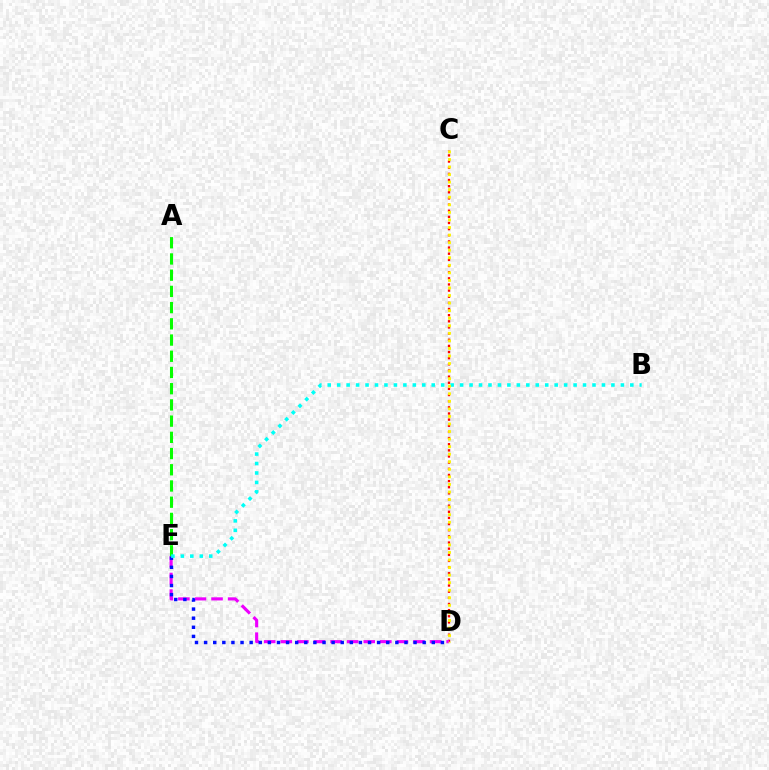{('C', 'D'): [{'color': '#ff0000', 'line_style': 'dotted', 'thickness': 1.67}, {'color': '#fcf500', 'line_style': 'dotted', 'thickness': 2.05}], ('D', 'E'): [{'color': '#ee00ff', 'line_style': 'dashed', 'thickness': 2.25}, {'color': '#0010ff', 'line_style': 'dotted', 'thickness': 2.47}], ('A', 'E'): [{'color': '#08ff00', 'line_style': 'dashed', 'thickness': 2.2}], ('B', 'E'): [{'color': '#00fff6', 'line_style': 'dotted', 'thickness': 2.57}]}